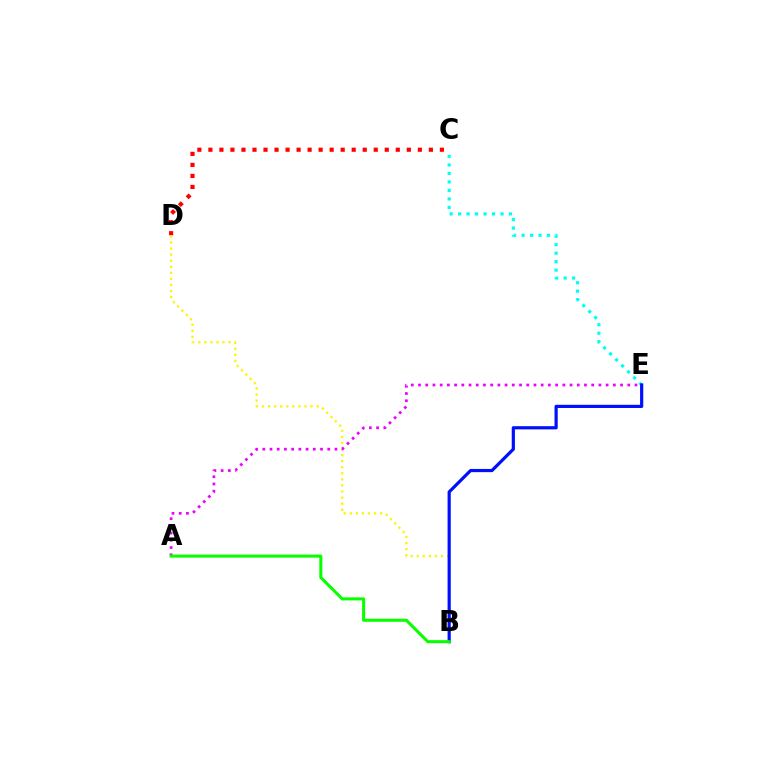{('C', 'E'): [{'color': '#00fff6', 'line_style': 'dotted', 'thickness': 2.31}], ('C', 'D'): [{'color': '#ff0000', 'line_style': 'dotted', 'thickness': 2.99}], ('B', 'D'): [{'color': '#fcf500', 'line_style': 'dotted', 'thickness': 1.65}], ('B', 'E'): [{'color': '#0010ff', 'line_style': 'solid', 'thickness': 2.3}], ('A', 'E'): [{'color': '#ee00ff', 'line_style': 'dotted', 'thickness': 1.96}], ('A', 'B'): [{'color': '#08ff00', 'line_style': 'solid', 'thickness': 2.19}]}